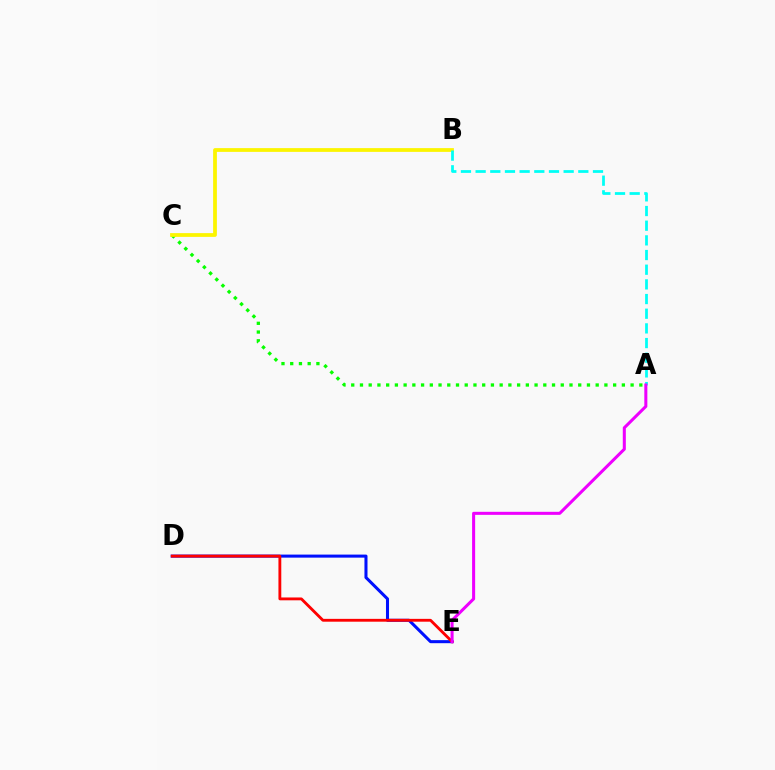{('D', 'E'): [{'color': '#0010ff', 'line_style': 'solid', 'thickness': 2.19}, {'color': '#ff0000', 'line_style': 'solid', 'thickness': 2.04}], ('A', 'C'): [{'color': '#08ff00', 'line_style': 'dotted', 'thickness': 2.37}], ('B', 'C'): [{'color': '#fcf500', 'line_style': 'solid', 'thickness': 2.71}], ('A', 'B'): [{'color': '#00fff6', 'line_style': 'dashed', 'thickness': 1.99}], ('A', 'E'): [{'color': '#ee00ff', 'line_style': 'solid', 'thickness': 2.19}]}